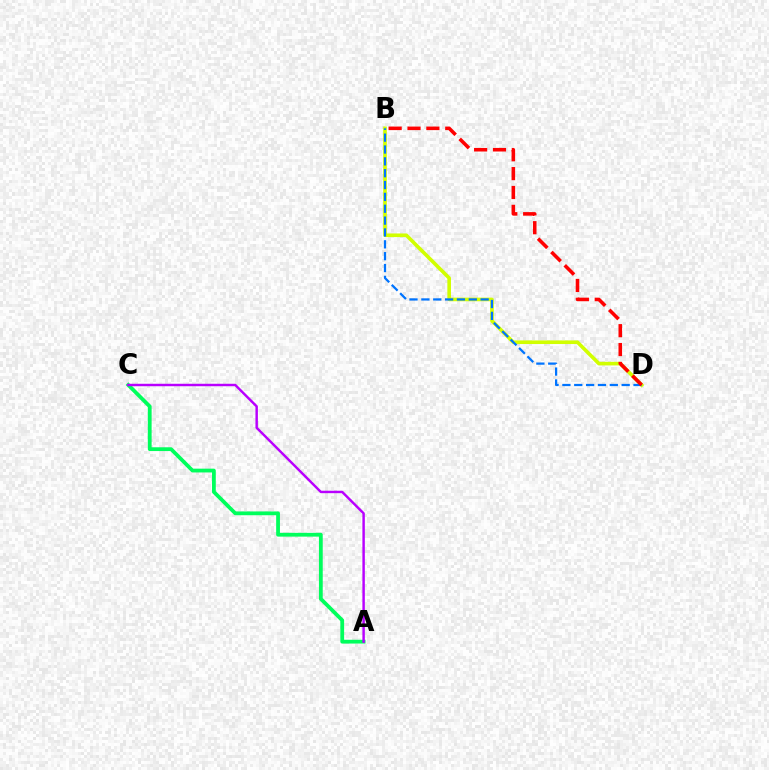{('B', 'D'): [{'color': '#d1ff00', 'line_style': 'solid', 'thickness': 2.61}, {'color': '#0074ff', 'line_style': 'dashed', 'thickness': 1.61}, {'color': '#ff0000', 'line_style': 'dashed', 'thickness': 2.56}], ('A', 'C'): [{'color': '#00ff5c', 'line_style': 'solid', 'thickness': 2.73}, {'color': '#b900ff', 'line_style': 'solid', 'thickness': 1.76}]}